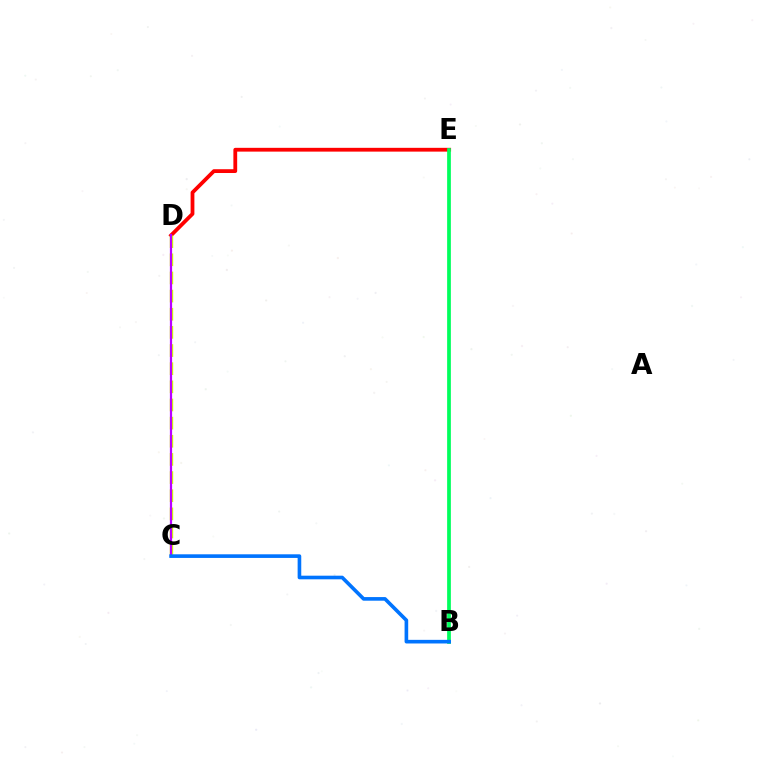{('D', 'E'): [{'color': '#ff0000', 'line_style': 'solid', 'thickness': 2.73}], ('C', 'D'): [{'color': '#d1ff00', 'line_style': 'dashed', 'thickness': 2.47}, {'color': '#b900ff', 'line_style': 'solid', 'thickness': 1.6}], ('B', 'E'): [{'color': '#00ff5c', 'line_style': 'solid', 'thickness': 2.69}], ('B', 'C'): [{'color': '#0074ff', 'line_style': 'solid', 'thickness': 2.61}]}